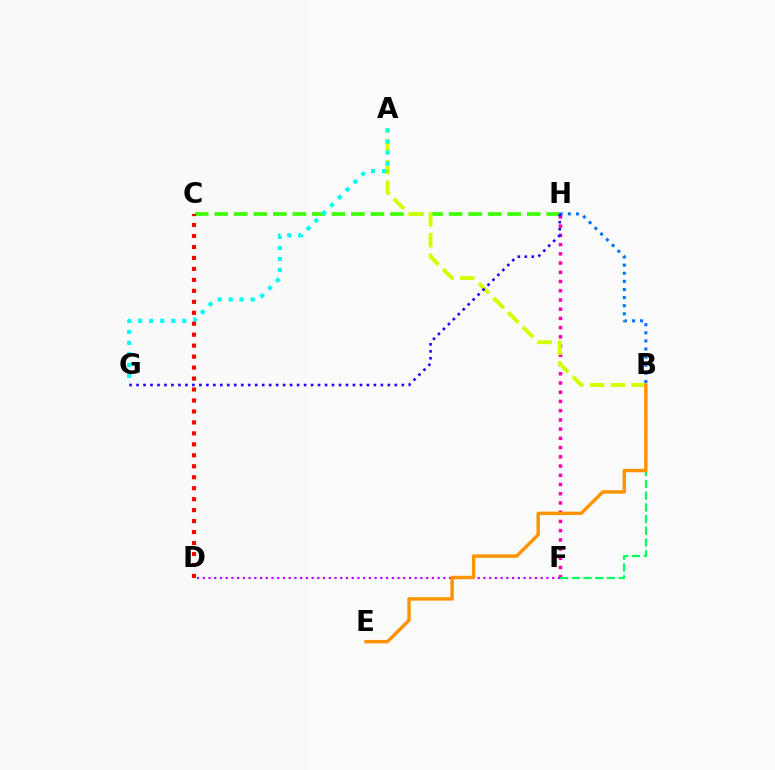{('D', 'F'): [{'color': '#b900ff', 'line_style': 'dotted', 'thickness': 1.56}], ('C', 'H'): [{'color': '#3dff00', 'line_style': 'dashed', 'thickness': 2.65}], ('B', 'H'): [{'color': '#0074ff', 'line_style': 'dotted', 'thickness': 2.2}], ('F', 'H'): [{'color': '#ff00ac', 'line_style': 'dotted', 'thickness': 2.51}], ('B', 'F'): [{'color': '#00ff5c', 'line_style': 'dashed', 'thickness': 1.59}], ('A', 'B'): [{'color': '#d1ff00', 'line_style': 'dashed', 'thickness': 2.81}], ('B', 'E'): [{'color': '#ff9400', 'line_style': 'solid', 'thickness': 2.47}], ('G', 'H'): [{'color': '#2500ff', 'line_style': 'dotted', 'thickness': 1.9}], ('A', 'G'): [{'color': '#00fff6', 'line_style': 'dotted', 'thickness': 3.0}], ('C', 'D'): [{'color': '#ff0000', 'line_style': 'dotted', 'thickness': 2.98}]}